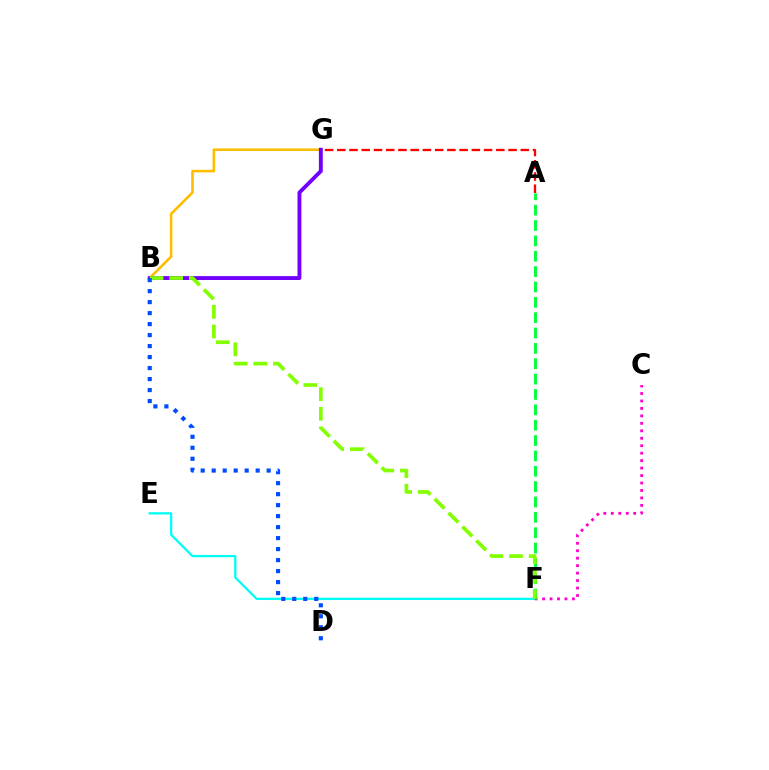{('B', 'G'): [{'color': '#ffbd00', 'line_style': 'solid', 'thickness': 1.88}, {'color': '#7200ff', 'line_style': 'solid', 'thickness': 2.79}], ('E', 'F'): [{'color': '#00fff6', 'line_style': 'solid', 'thickness': 1.64}], ('C', 'F'): [{'color': '#ff00cf', 'line_style': 'dotted', 'thickness': 2.03}], ('A', 'F'): [{'color': '#00ff39', 'line_style': 'dashed', 'thickness': 2.09}], ('B', 'F'): [{'color': '#84ff00', 'line_style': 'dashed', 'thickness': 2.67}], ('B', 'D'): [{'color': '#004bff', 'line_style': 'dotted', 'thickness': 2.99}], ('A', 'G'): [{'color': '#ff0000', 'line_style': 'dashed', 'thickness': 1.66}]}